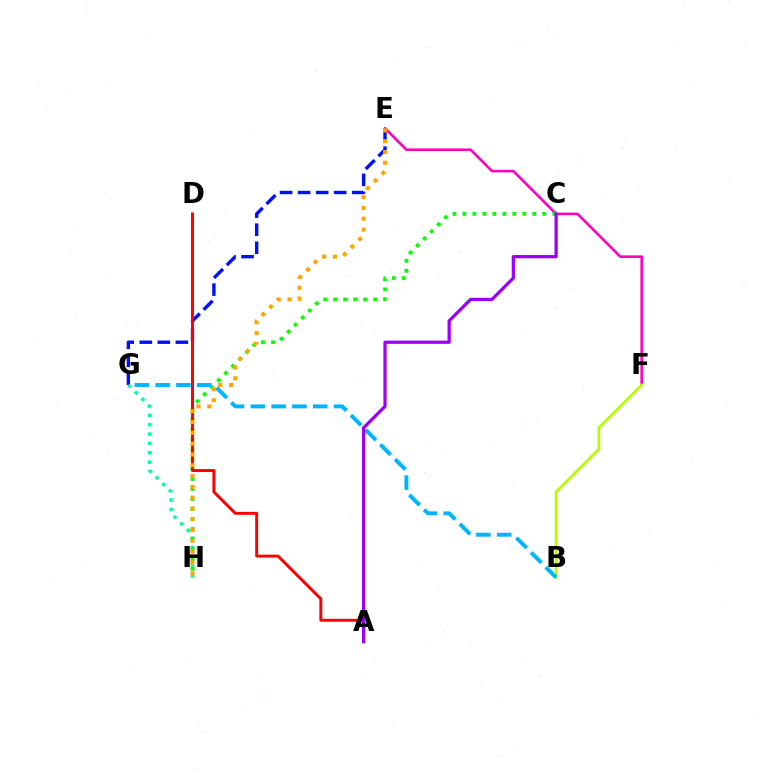{('E', 'G'): [{'color': '#0010ff', 'line_style': 'dashed', 'thickness': 2.45}], ('G', 'H'): [{'color': '#00ff9d', 'line_style': 'dotted', 'thickness': 2.54}], ('E', 'F'): [{'color': '#ff00bd', 'line_style': 'solid', 'thickness': 1.85}], ('B', 'F'): [{'color': '#b3ff00', 'line_style': 'solid', 'thickness': 2.01}], ('C', 'H'): [{'color': '#08ff00', 'line_style': 'dotted', 'thickness': 2.71}], ('A', 'D'): [{'color': '#ff0000', 'line_style': 'solid', 'thickness': 2.12}], ('B', 'G'): [{'color': '#00b5ff', 'line_style': 'dashed', 'thickness': 2.83}], ('E', 'H'): [{'color': '#ffa500', 'line_style': 'dotted', 'thickness': 2.94}], ('A', 'C'): [{'color': '#9b00ff', 'line_style': 'solid', 'thickness': 2.33}]}